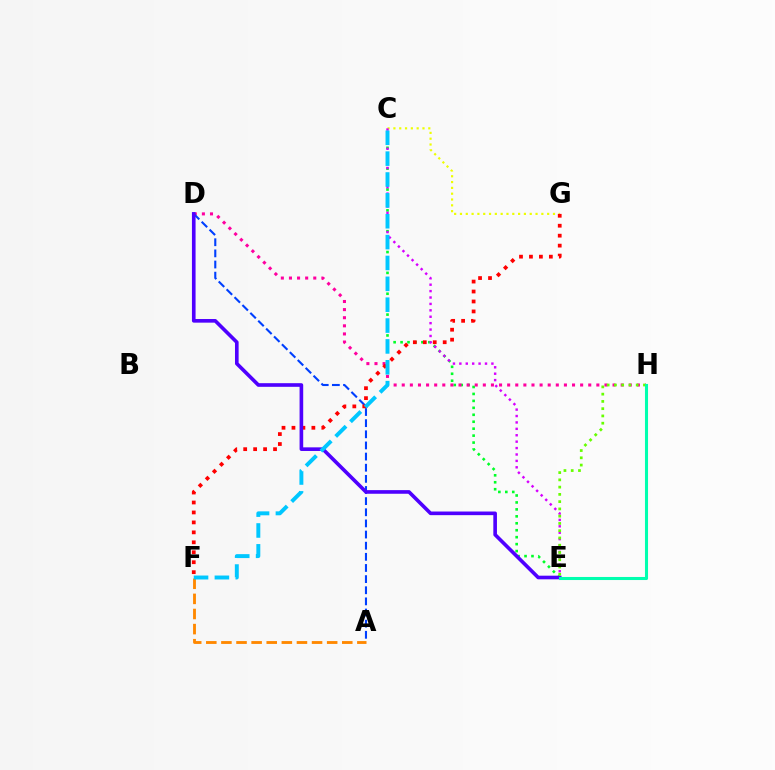{('C', 'G'): [{'color': '#eeff00', 'line_style': 'dotted', 'thickness': 1.58}], ('C', 'E'): [{'color': '#00ff27', 'line_style': 'dotted', 'thickness': 1.89}, {'color': '#d600ff', 'line_style': 'dotted', 'thickness': 1.74}], ('D', 'H'): [{'color': '#ff00a0', 'line_style': 'dotted', 'thickness': 2.2}], ('A', 'D'): [{'color': '#003fff', 'line_style': 'dashed', 'thickness': 1.51}], ('F', 'G'): [{'color': '#ff0000', 'line_style': 'dotted', 'thickness': 2.7}], ('A', 'F'): [{'color': '#ff8800', 'line_style': 'dashed', 'thickness': 2.05}], ('D', 'E'): [{'color': '#4f00ff', 'line_style': 'solid', 'thickness': 2.61}], ('C', 'F'): [{'color': '#00c7ff', 'line_style': 'dashed', 'thickness': 2.83}], ('E', 'H'): [{'color': '#66ff00', 'line_style': 'dotted', 'thickness': 1.97}, {'color': '#00ffaf', 'line_style': 'solid', 'thickness': 2.21}]}